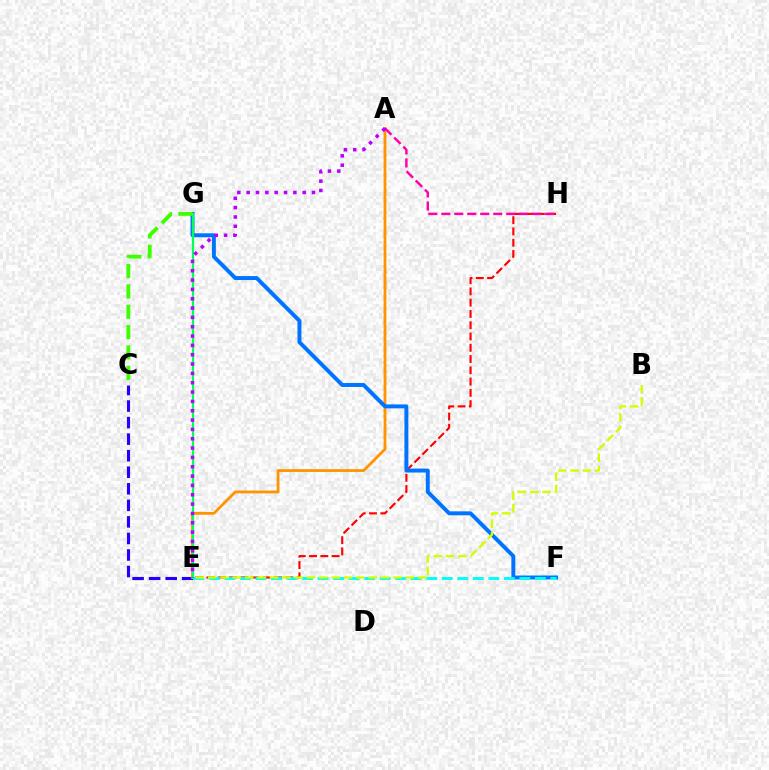{('C', 'E'): [{'color': '#2500ff', 'line_style': 'dashed', 'thickness': 2.25}], ('E', 'H'): [{'color': '#ff0000', 'line_style': 'dashed', 'thickness': 1.53}], ('A', 'E'): [{'color': '#ff9400', 'line_style': 'solid', 'thickness': 2.02}, {'color': '#b900ff', 'line_style': 'dotted', 'thickness': 2.54}], ('A', 'H'): [{'color': '#ff00ac', 'line_style': 'dashed', 'thickness': 1.76}], ('F', 'G'): [{'color': '#0074ff', 'line_style': 'solid', 'thickness': 2.84}], ('E', 'G'): [{'color': '#00ff5c', 'line_style': 'solid', 'thickness': 1.61}], ('E', 'F'): [{'color': '#00fff6', 'line_style': 'dashed', 'thickness': 2.11}], ('C', 'G'): [{'color': '#3dff00', 'line_style': 'dashed', 'thickness': 2.76}], ('B', 'E'): [{'color': '#d1ff00', 'line_style': 'dashed', 'thickness': 1.68}]}